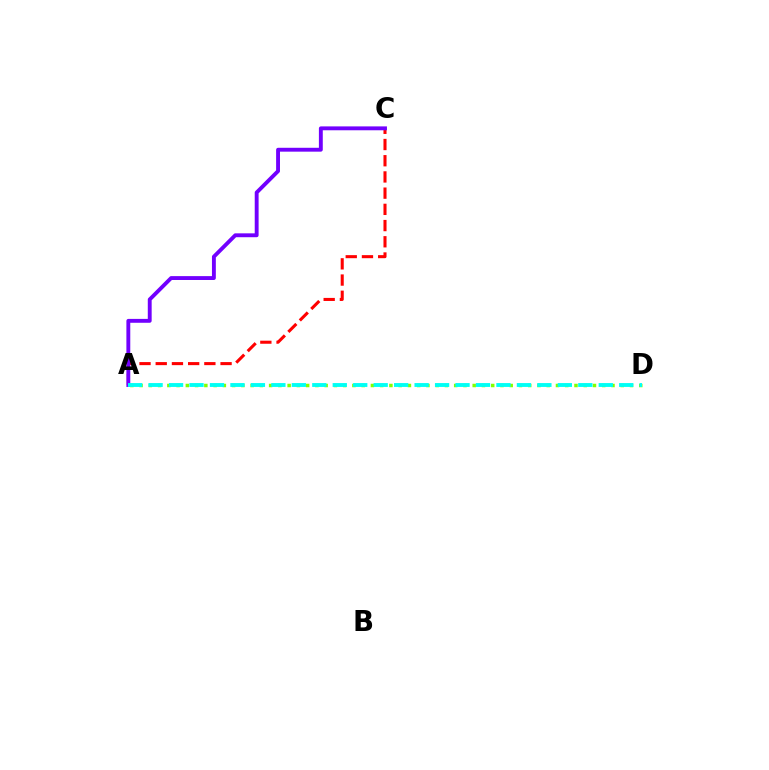{('A', 'C'): [{'color': '#ff0000', 'line_style': 'dashed', 'thickness': 2.2}, {'color': '#7200ff', 'line_style': 'solid', 'thickness': 2.79}], ('A', 'D'): [{'color': '#84ff00', 'line_style': 'dotted', 'thickness': 2.51}, {'color': '#00fff6', 'line_style': 'dashed', 'thickness': 2.78}]}